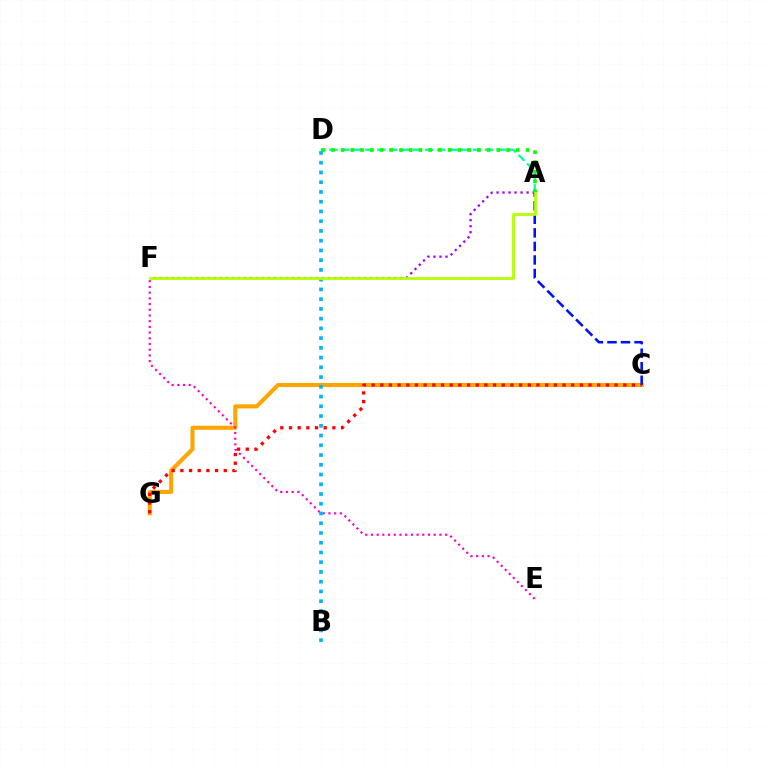{('A', 'D'): [{'color': '#00ff9d', 'line_style': 'dashed', 'thickness': 1.63}, {'color': '#08ff00', 'line_style': 'dotted', 'thickness': 2.64}], ('A', 'F'): [{'color': '#9b00ff', 'line_style': 'dotted', 'thickness': 1.63}, {'color': '#b3ff00', 'line_style': 'solid', 'thickness': 2.0}], ('C', 'G'): [{'color': '#ffa500', 'line_style': 'solid', 'thickness': 2.94}, {'color': '#ff0000', 'line_style': 'dotted', 'thickness': 2.36}], ('A', 'C'): [{'color': '#0010ff', 'line_style': 'dashed', 'thickness': 1.84}], ('E', 'F'): [{'color': '#ff00bd', 'line_style': 'dotted', 'thickness': 1.55}], ('B', 'D'): [{'color': '#00b5ff', 'line_style': 'dotted', 'thickness': 2.65}]}